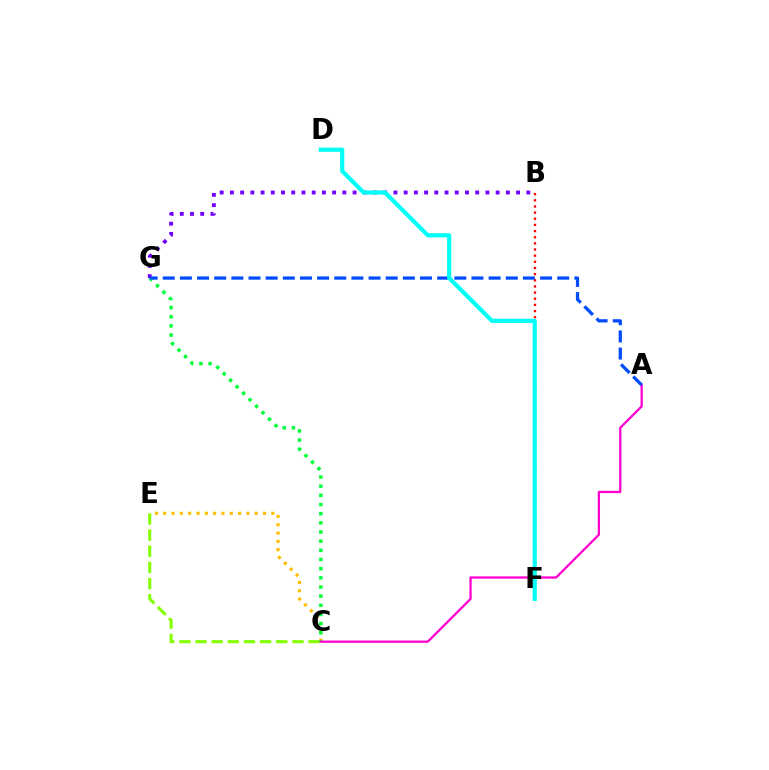{('C', 'E'): [{'color': '#84ff00', 'line_style': 'dashed', 'thickness': 2.19}, {'color': '#ffbd00', 'line_style': 'dotted', 'thickness': 2.26}], ('C', 'G'): [{'color': '#00ff39', 'line_style': 'dotted', 'thickness': 2.49}], ('A', 'C'): [{'color': '#ff00cf', 'line_style': 'solid', 'thickness': 1.63}], ('B', 'G'): [{'color': '#7200ff', 'line_style': 'dotted', 'thickness': 2.78}], ('B', 'F'): [{'color': '#ff0000', 'line_style': 'dotted', 'thickness': 1.67}], ('A', 'G'): [{'color': '#004bff', 'line_style': 'dashed', 'thickness': 2.33}], ('D', 'F'): [{'color': '#00fff6', 'line_style': 'solid', 'thickness': 2.99}]}